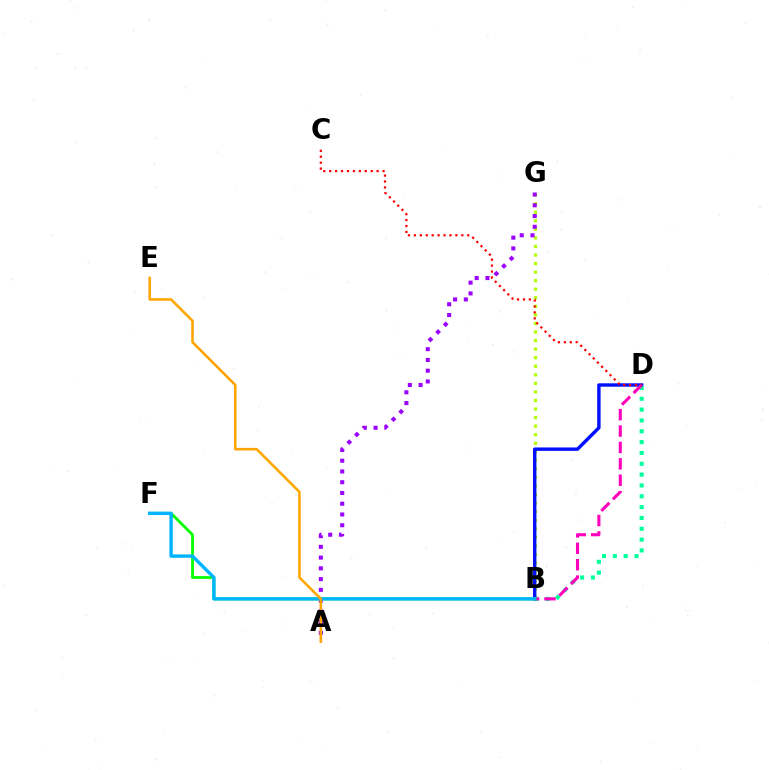{('B', 'G'): [{'color': '#b3ff00', 'line_style': 'dotted', 'thickness': 2.32}], ('B', 'D'): [{'color': '#0010ff', 'line_style': 'solid', 'thickness': 2.45}, {'color': '#00ff9d', 'line_style': 'dotted', 'thickness': 2.94}, {'color': '#ff00bd', 'line_style': 'dashed', 'thickness': 2.23}], ('A', 'G'): [{'color': '#9b00ff', 'line_style': 'dotted', 'thickness': 2.92}], ('C', 'D'): [{'color': '#ff0000', 'line_style': 'dotted', 'thickness': 1.61}], ('B', 'F'): [{'color': '#08ff00', 'line_style': 'solid', 'thickness': 2.01}, {'color': '#00b5ff', 'line_style': 'solid', 'thickness': 2.45}], ('A', 'E'): [{'color': '#ffa500', 'line_style': 'solid', 'thickness': 1.85}]}